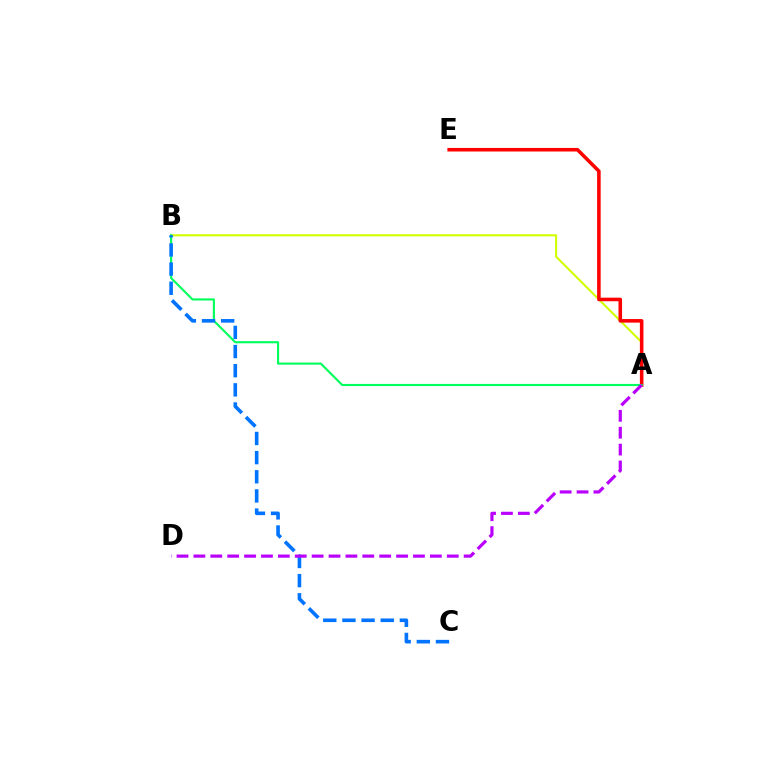{('A', 'B'): [{'color': '#d1ff00', 'line_style': 'solid', 'thickness': 1.51}, {'color': '#00ff5c', 'line_style': 'solid', 'thickness': 1.53}], ('A', 'E'): [{'color': '#ff0000', 'line_style': 'solid', 'thickness': 2.56}], ('B', 'C'): [{'color': '#0074ff', 'line_style': 'dashed', 'thickness': 2.6}], ('A', 'D'): [{'color': '#b900ff', 'line_style': 'dashed', 'thickness': 2.29}]}